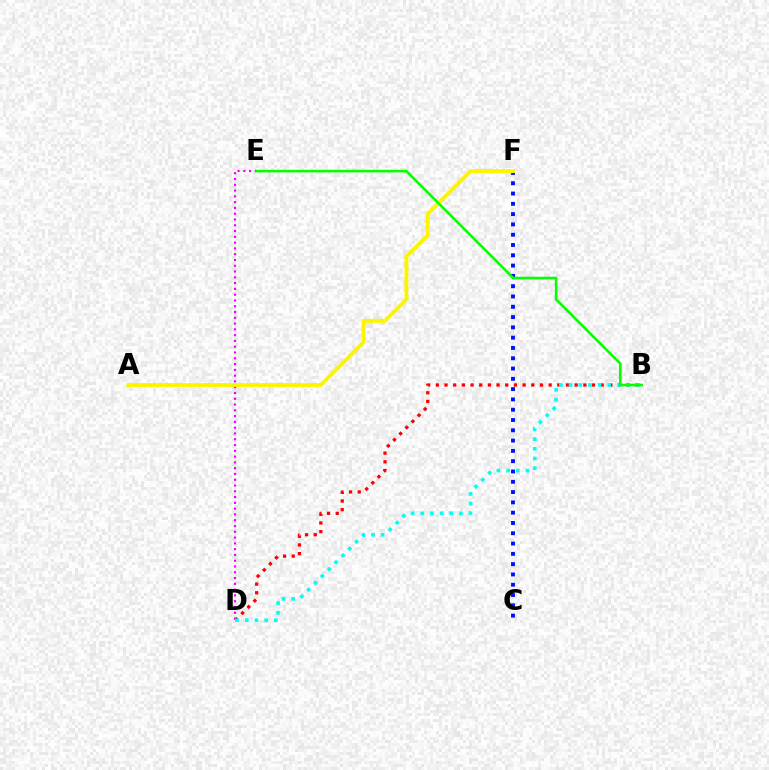{('C', 'F'): [{'color': '#0010ff', 'line_style': 'dotted', 'thickness': 2.8}], ('B', 'D'): [{'color': '#ff0000', 'line_style': 'dotted', 'thickness': 2.36}, {'color': '#00fff6', 'line_style': 'dotted', 'thickness': 2.63}], ('D', 'E'): [{'color': '#ee00ff', 'line_style': 'dotted', 'thickness': 1.57}], ('A', 'F'): [{'color': '#fcf500', 'line_style': 'solid', 'thickness': 2.79}], ('B', 'E'): [{'color': '#08ff00', 'line_style': 'solid', 'thickness': 1.89}]}